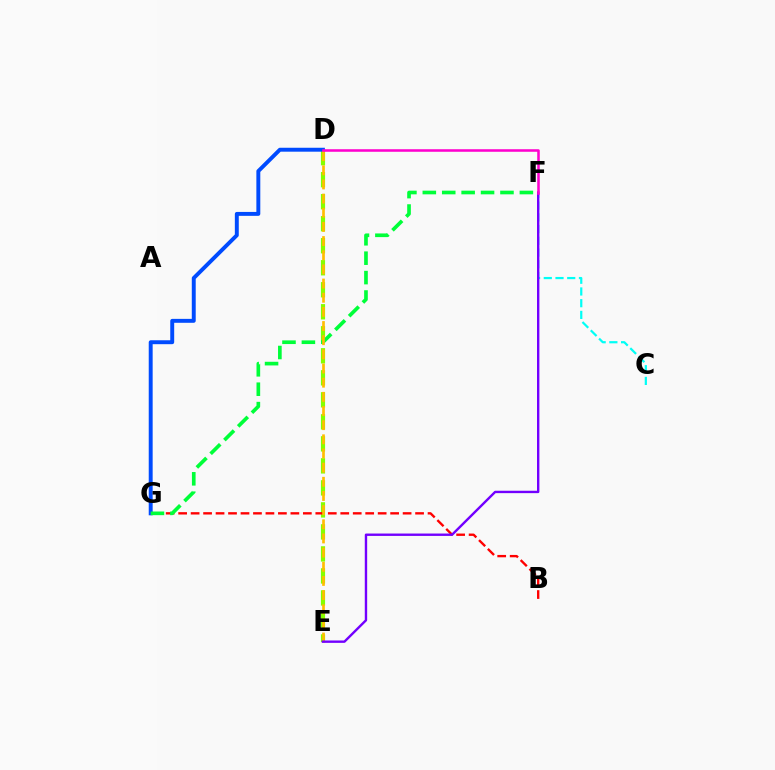{('D', 'E'): [{'color': '#84ff00', 'line_style': 'dashed', 'thickness': 2.99}, {'color': '#ffbd00', 'line_style': 'dashed', 'thickness': 1.92}], ('B', 'G'): [{'color': '#ff0000', 'line_style': 'dashed', 'thickness': 1.69}], ('D', 'G'): [{'color': '#004bff', 'line_style': 'solid', 'thickness': 2.83}], ('F', 'G'): [{'color': '#00ff39', 'line_style': 'dashed', 'thickness': 2.64}], ('C', 'F'): [{'color': '#00fff6', 'line_style': 'dashed', 'thickness': 1.59}], ('E', 'F'): [{'color': '#7200ff', 'line_style': 'solid', 'thickness': 1.72}], ('D', 'F'): [{'color': '#ff00cf', 'line_style': 'solid', 'thickness': 1.83}]}